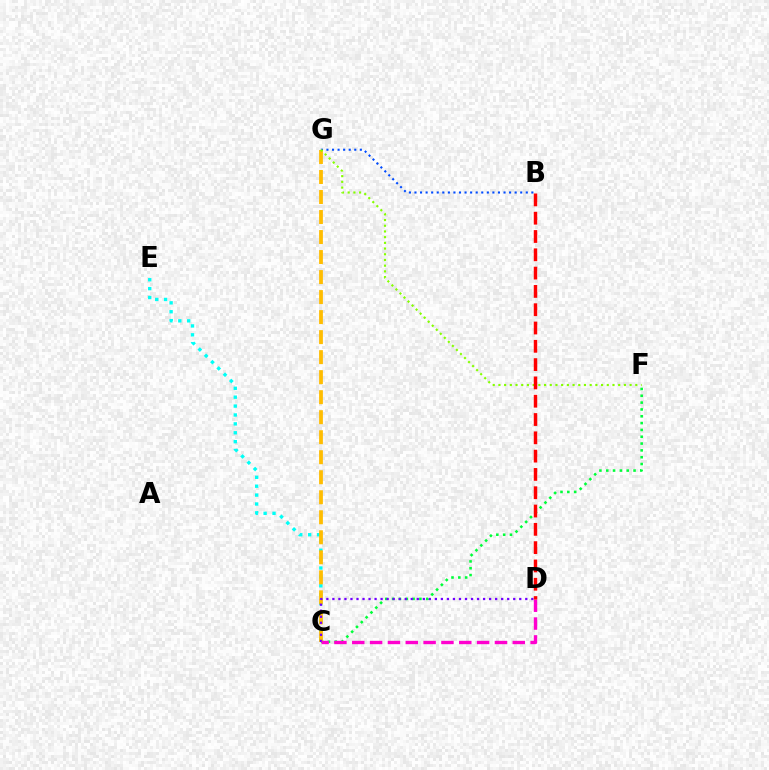{('C', 'E'): [{'color': '#00fff6', 'line_style': 'dotted', 'thickness': 2.42}], ('B', 'G'): [{'color': '#004bff', 'line_style': 'dotted', 'thickness': 1.51}], ('C', 'F'): [{'color': '#00ff39', 'line_style': 'dotted', 'thickness': 1.85}], ('C', 'G'): [{'color': '#ffbd00', 'line_style': 'dashed', 'thickness': 2.72}], ('C', 'D'): [{'color': '#7200ff', 'line_style': 'dotted', 'thickness': 1.64}, {'color': '#ff00cf', 'line_style': 'dashed', 'thickness': 2.42}], ('F', 'G'): [{'color': '#84ff00', 'line_style': 'dotted', 'thickness': 1.55}], ('B', 'D'): [{'color': '#ff0000', 'line_style': 'dashed', 'thickness': 2.49}]}